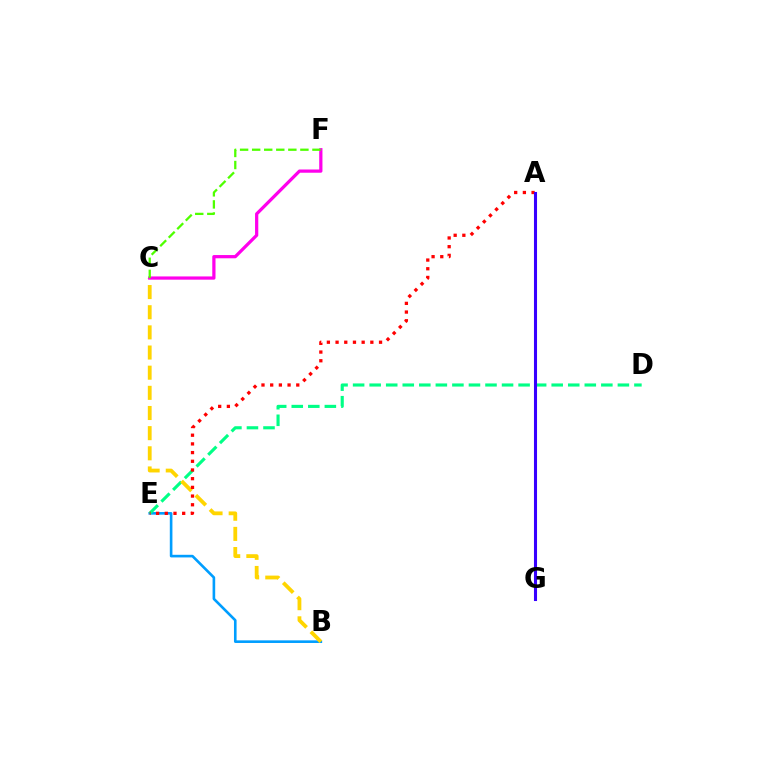{('B', 'E'): [{'color': '#009eff', 'line_style': 'solid', 'thickness': 1.89}], ('D', 'E'): [{'color': '#00ff86', 'line_style': 'dashed', 'thickness': 2.25}], ('B', 'C'): [{'color': '#ffd500', 'line_style': 'dashed', 'thickness': 2.74}], ('C', 'F'): [{'color': '#ff00ed', 'line_style': 'solid', 'thickness': 2.33}, {'color': '#4fff00', 'line_style': 'dashed', 'thickness': 1.64}], ('A', 'E'): [{'color': '#ff0000', 'line_style': 'dotted', 'thickness': 2.36}], ('A', 'G'): [{'color': '#3700ff', 'line_style': 'solid', 'thickness': 2.21}]}